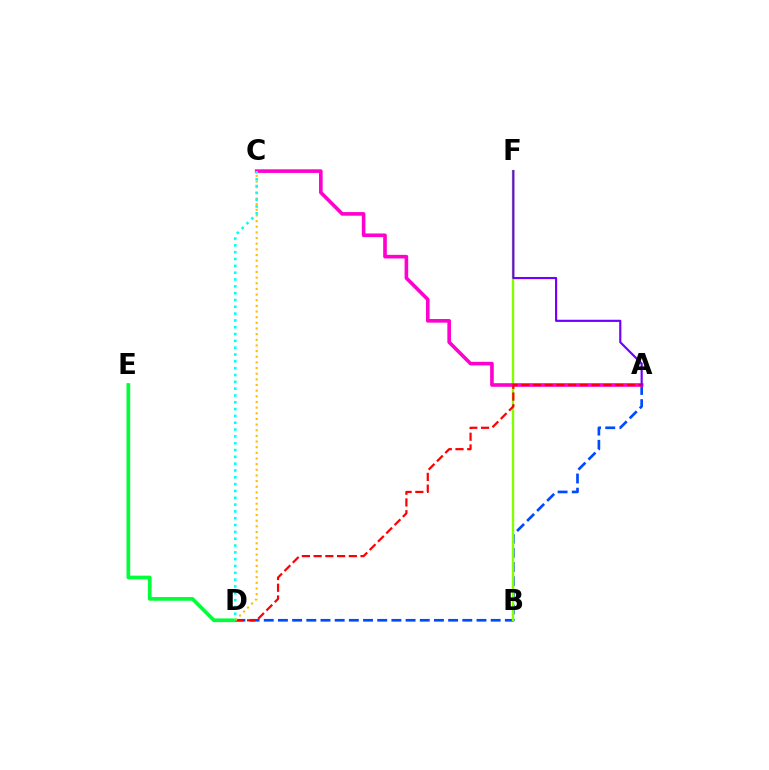{('A', 'D'): [{'color': '#004bff', 'line_style': 'dashed', 'thickness': 1.93}, {'color': '#ff0000', 'line_style': 'dashed', 'thickness': 1.59}], ('B', 'F'): [{'color': '#84ff00', 'line_style': 'solid', 'thickness': 1.7}], ('D', 'E'): [{'color': '#00ff39', 'line_style': 'solid', 'thickness': 2.66}], ('A', 'C'): [{'color': '#ff00cf', 'line_style': 'solid', 'thickness': 2.6}], ('A', 'F'): [{'color': '#7200ff', 'line_style': 'solid', 'thickness': 1.56}], ('C', 'D'): [{'color': '#ffbd00', 'line_style': 'dotted', 'thickness': 1.54}, {'color': '#00fff6', 'line_style': 'dotted', 'thickness': 1.85}]}